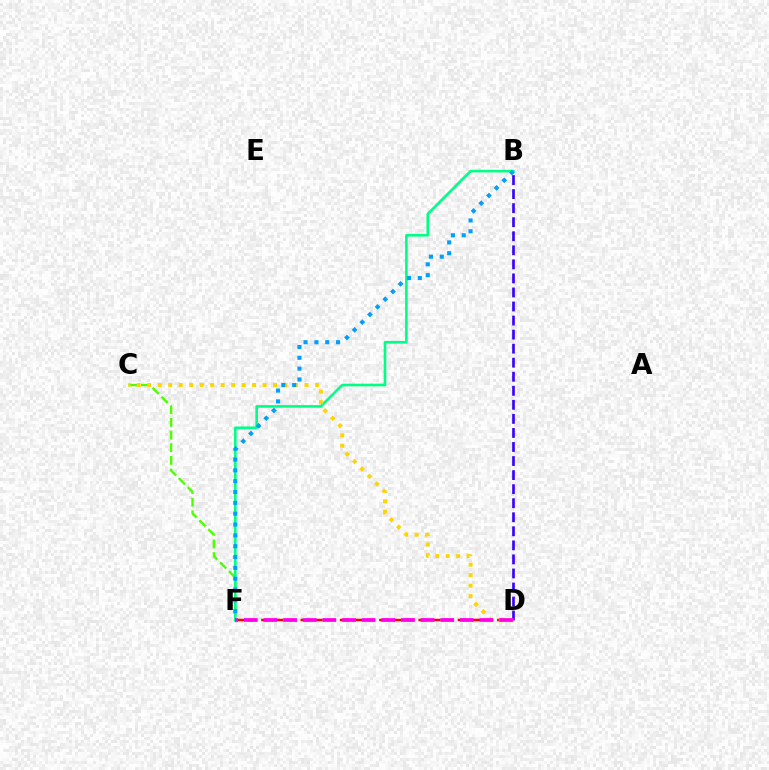{('C', 'F'): [{'color': '#4fff00', 'line_style': 'dashed', 'thickness': 1.72}], ('B', 'D'): [{'color': '#3700ff', 'line_style': 'dashed', 'thickness': 1.91}], ('D', 'F'): [{'color': '#ff0000', 'line_style': 'dashed', 'thickness': 1.78}, {'color': '#ff00ed', 'line_style': 'dashed', 'thickness': 2.67}], ('B', 'F'): [{'color': '#00ff86', 'line_style': 'solid', 'thickness': 1.89}, {'color': '#009eff', 'line_style': 'dotted', 'thickness': 2.94}], ('C', 'D'): [{'color': '#ffd500', 'line_style': 'dotted', 'thickness': 2.85}]}